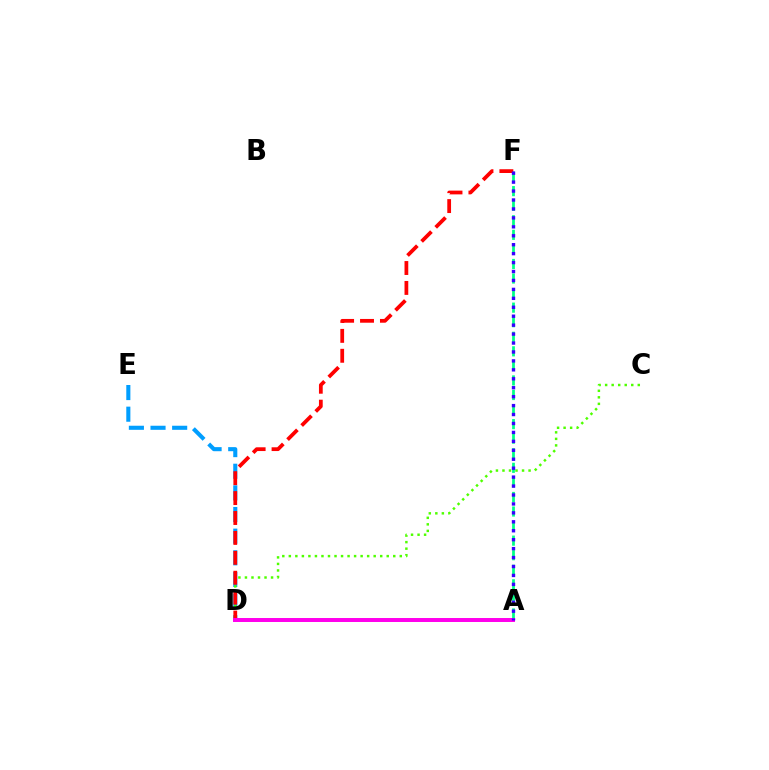{('D', 'E'): [{'color': '#009eff', 'line_style': 'dashed', 'thickness': 2.94}], ('A', 'F'): [{'color': '#00ff86', 'line_style': 'dashed', 'thickness': 1.98}, {'color': '#3700ff', 'line_style': 'dotted', 'thickness': 2.43}], ('C', 'D'): [{'color': '#4fff00', 'line_style': 'dotted', 'thickness': 1.77}], ('A', 'D'): [{'color': '#ffd500', 'line_style': 'solid', 'thickness': 1.59}, {'color': '#ff00ed', 'line_style': 'solid', 'thickness': 2.86}], ('D', 'F'): [{'color': '#ff0000', 'line_style': 'dashed', 'thickness': 2.71}]}